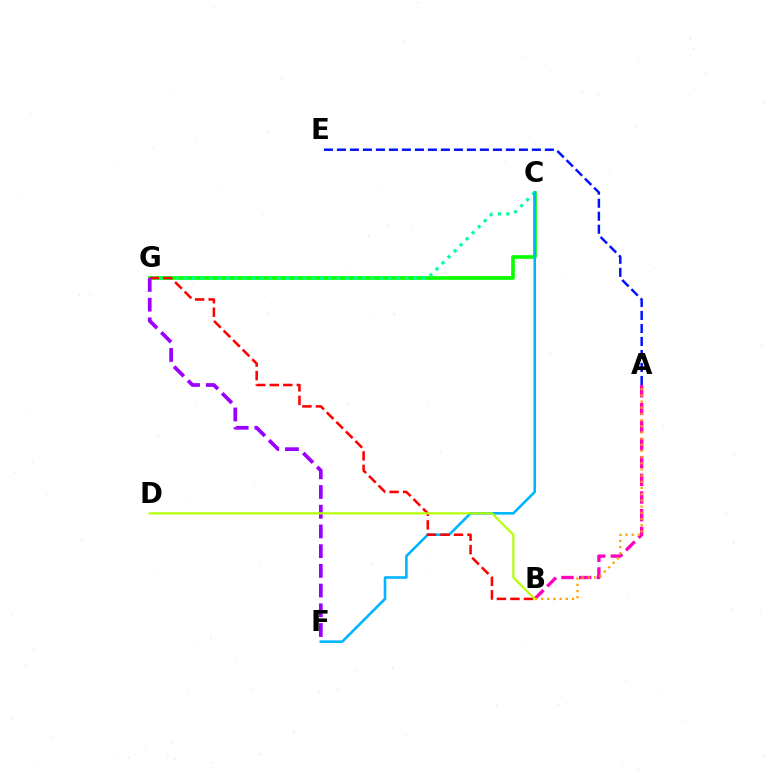{('C', 'G'): [{'color': '#08ff00', 'line_style': 'solid', 'thickness': 2.64}, {'color': '#00ff9d', 'line_style': 'dotted', 'thickness': 2.32}], ('C', 'F'): [{'color': '#00b5ff', 'line_style': 'solid', 'thickness': 1.87}], ('B', 'G'): [{'color': '#ff0000', 'line_style': 'dashed', 'thickness': 1.84}], ('A', 'E'): [{'color': '#0010ff', 'line_style': 'dashed', 'thickness': 1.77}], ('A', 'B'): [{'color': '#ff00bd', 'line_style': 'dashed', 'thickness': 2.41}, {'color': '#ffa500', 'line_style': 'dotted', 'thickness': 1.68}], ('F', 'G'): [{'color': '#9b00ff', 'line_style': 'dashed', 'thickness': 2.68}], ('B', 'D'): [{'color': '#b3ff00', 'line_style': 'solid', 'thickness': 1.54}]}